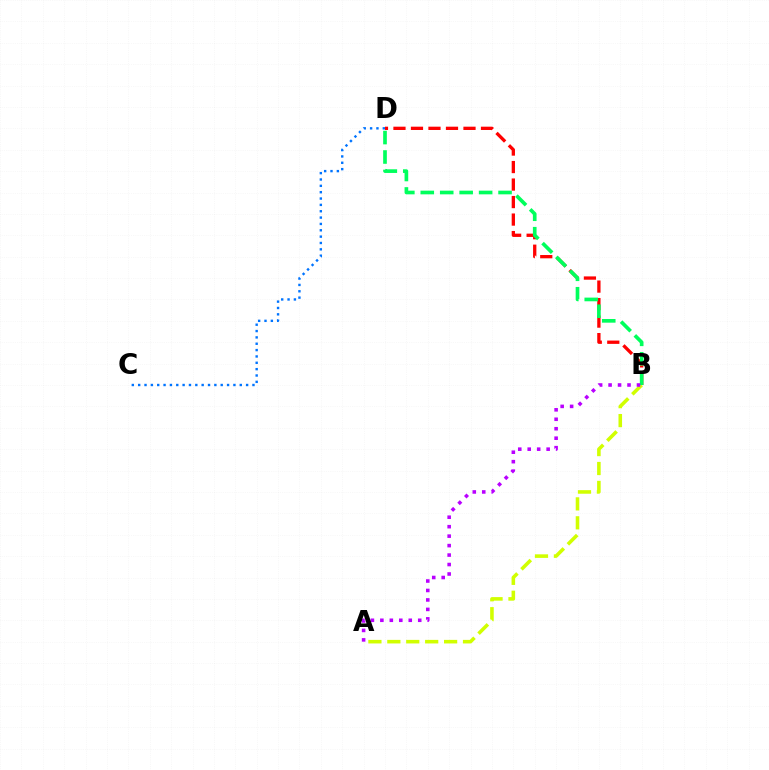{('B', 'D'): [{'color': '#ff0000', 'line_style': 'dashed', 'thickness': 2.38}, {'color': '#00ff5c', 'line_style': 'dashed', 'thickness': 2.64}], ('A', 'B'): [{'color': '#d1ff00', 'line_style': 'dashed', 'thickness': 2.57}, {'color': '#b900ff', 'line_style': 'dotted', 'thickness': 2.57}], ('C', 'D'): [{'color': '#0074ff', 'line_style': 'dotted', 'thickness': 1.73}]}